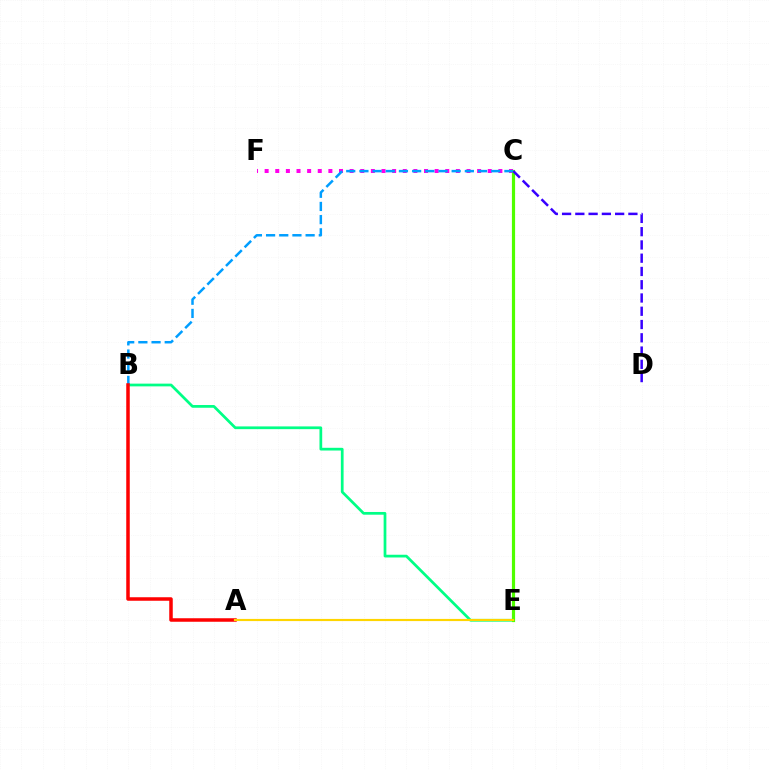{('B', 'E'): [{'color': '#00ff86', 'line_style': 'solid', 'thickness': 1.97}], ('C', 'F'): [{'color': '#ff00ed', 'line_style': 'dotted', 'thickness': 2.89}], ('C', 'E'): [{'color': '#4fff00', 'line_style': 'solid', 'thickness': 2.3}], ('B', 'C'): [{'color': '#009eff', 'line_style': 'dashed', 'thickness': 1.79}], ('A', 'B'): [{'color': '#ff0000', 'line_style': 'solid', 'thickness': 2.53}], ('A', 'E'): [{'color': '#ffd500', 'line_style': 'solid', 'thickness': 1.56}], ('C', 'D'): [{'color': '#3700ff', 'line_style': 'dashed', 'thickness': 1.8}]}